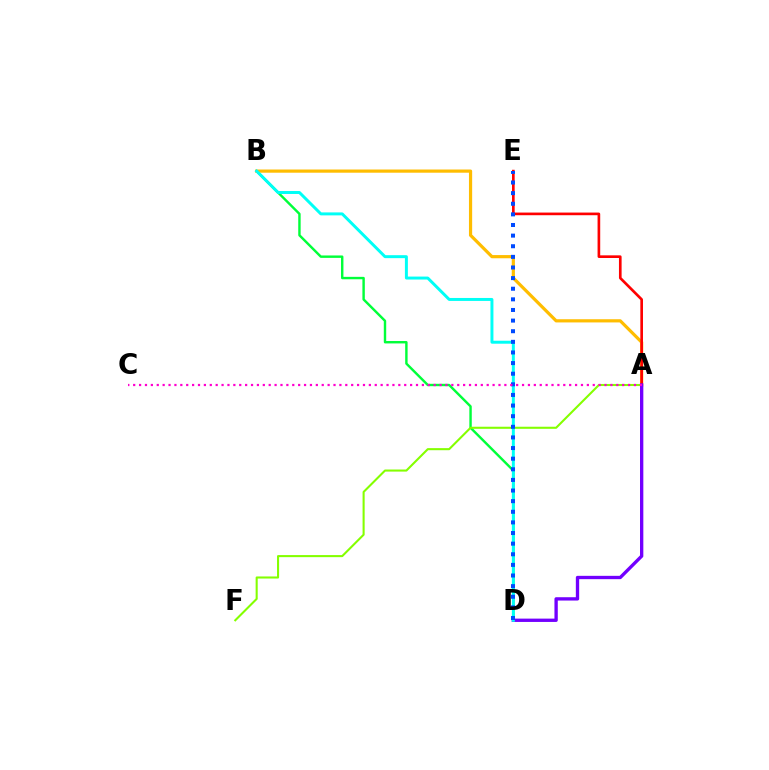{('B', 'D'): [{'color': '#00ff39', 'line_style': 'solid', 'thickness': 1.74}, {'color': '#00fff6', 'line_style': 'solid', 'thickness': 2.13}], ('A', 'B'): [{'color': '#ffbd00', 'line_style': 'solid', 'thickness': 2.3}], ('A', 'F'): [{'color': '#84ff00', 'line_style': 'solid', 'thickness': 1.5}], ('A', 'E'): [{'color': '#ff0000', 'line_style': 'solid', 'thickness': 1.91}], ('A', 'D'): [{'color': '#7200ff', 'line_style': 'solid', 'thickness': 2.4}], ('D', 'E'): [{'color': '#004bff', 'line_style': 'dotted', 'thickness': 2.89}], ('A', 'C'): [{'color': '#ff00cf', 'line_style': 'dotted', 'thickness': 1.6}]}